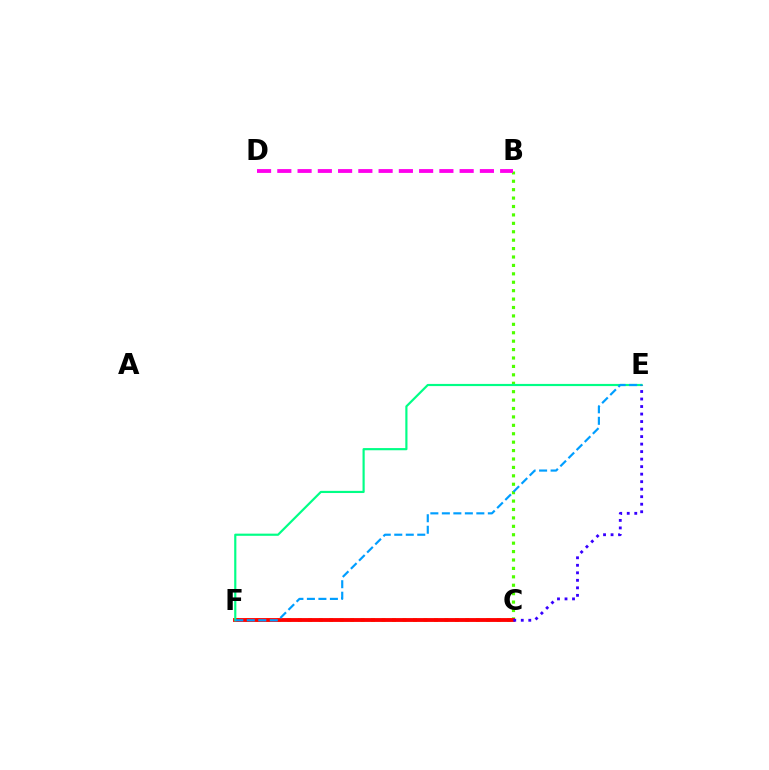{('B', 'C'): [{'color': '#4fff00', 'line_style': 'dotted', 'thickness': 2.29}], ('C', 'F'): [{'color': '#ffd500', 'line_style': 'dotted', 'thickness': 2.84}, {'color': '#ff0000', 'line_style': 'solid', 'thickness': 2.77}], ('E', 'F'): [{'color': '#00ff86', 'line_style': 'solid', 'thickness': 1.57}, {'color': '#009eff', 'line_style': 'dashed', 'thickness': 1.56}], ('C', 'E'): [{'color': '#3700ff', 'line_style': 'dotted', 'thickness': 2.04}], ('B', 'D'): [{'color': '#ff00ed', 'line_style': 'dashed', 'thickness': 2.75}]}